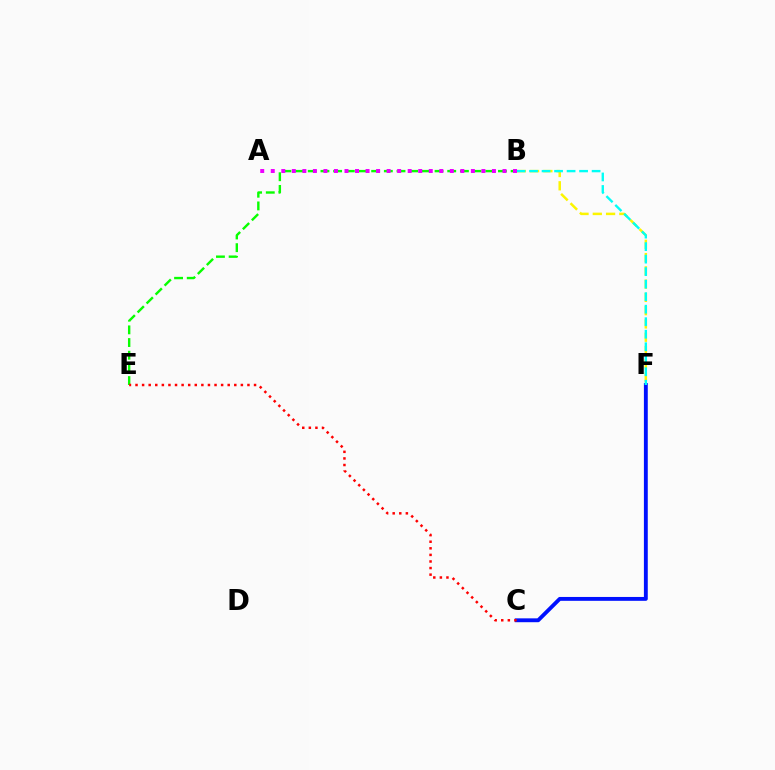{('C', 'F'): [{'color': '#0010ff', 'line_style': 'solid', 'thickness': 2.78}], ('B', 'E'): [{'color': '#08ff00', 'line_style': 'dashed', 'thickness': 1.72}], ('B', 'F'): [{'color': '#fcf500', 'line_style': 'dashed', 'thickness': 1.8}, {'color': '#00fff6', 'line_style': 'dashed', 'thickness': 1.7}], ('C', 'E'): [{'color': '#ff0000', 'line_style': 'dotted', 'thickness': 1.79}], ('A', 'B'): [{'color': '#ee00ff', 'line_style': 'dotted', 'thickness': 2.86}]}